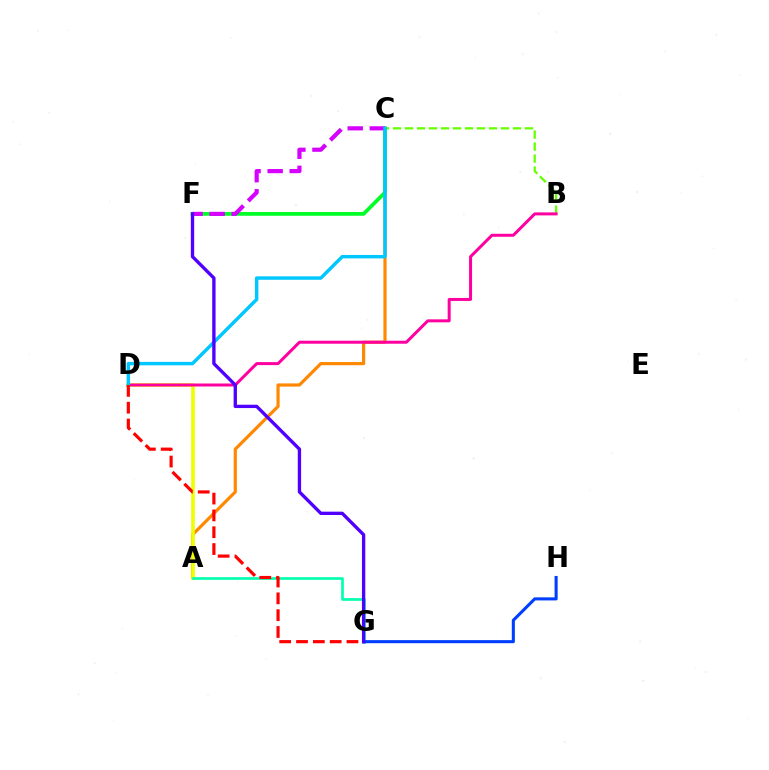{('A', 'C'): [{'color': '#ff8800', 'line_style': 'solid', 'thickness': 2.29}], ('A', 'D'): [{'color': '#eeff00', 'line_style': 'solid', 'thickness': 2.6}], ('B', 'C'): [{'color': '#66ff00', 'line_style': 'dashed', 'thickness': 1.63}], ('C', 'F'): [{'color': '#00ff27', 'line_style': 'solid', 'thickness': 2.7}, {'color': '#d600ff', 'line_style': 'dashed', 'thickness': 3.0}], ('A', 'G'): [{'color': '#00ffaf', 'line_style': 'solid', 'thickness': 1.91}], ('B', 'D'): [{'color': '#ff00a0', 'line_style': 'solid', 'thickness': 2.15}], ('C', 'D'): [{'color': '#00c7ff', 'line_style': 'solid', 'thickness': 2.47}], ('D', 'G'): [{'color': '#ff0000', 'line_style': 'dashed', 'thickness': 2.29}], ('G', 'H'): [{'color': '#003fff', 'line_style': 'solid', 'thickness': 2.22}], ('F', 'G'): [{'color': '#4f00ff', 'line_style': 'solid', 'thickness': 2.41}]}